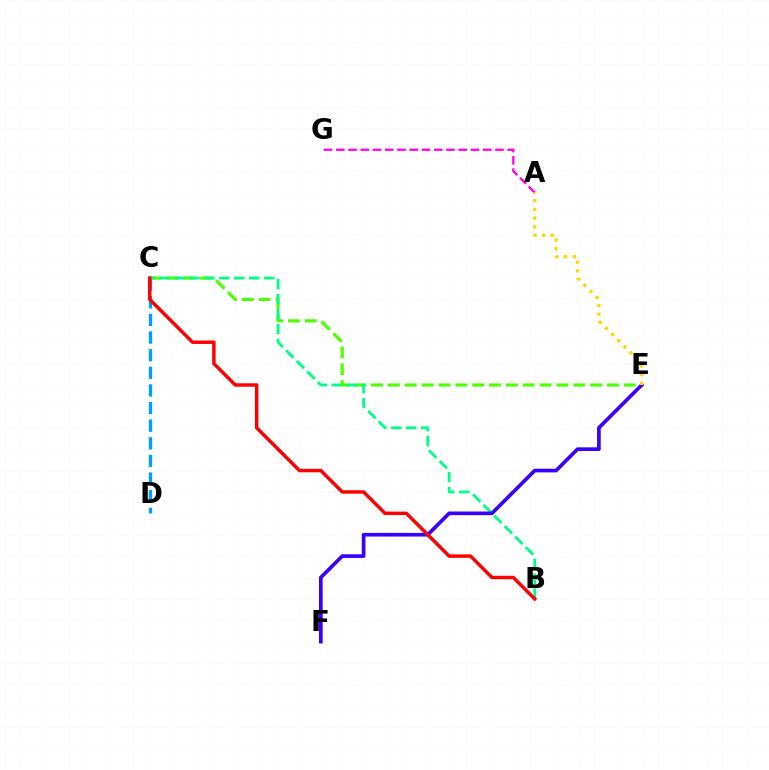{('C', 'E'): [{'color': '#4fff00', 'line_style': 'dashed', 'thickness': 2.29}], ('C', 'D'): [{'color': '#009eff', 'line_style': 'dashed', 'thickness': 2.39}], ('A', 'G'): [{'color': '#ff00ed', 'line_style': 'dashed', 'thickness': 1.66}], ('B', 'C'): [{'color': '#00ff86', 'line_style': 'dashed', 'thickness': 2.03}, {'color': '#ff0000', 'line_style': 'solid', 'thickness': 2.49}], ('E', 'F'): [{'color': '#3700ff', 'line_style': 'solid', 'thickness': 2.64}], ('A', 'E'): [{'color': '#ffd500', 'line_style': 'dotted', 'thickness': 2.36}]}